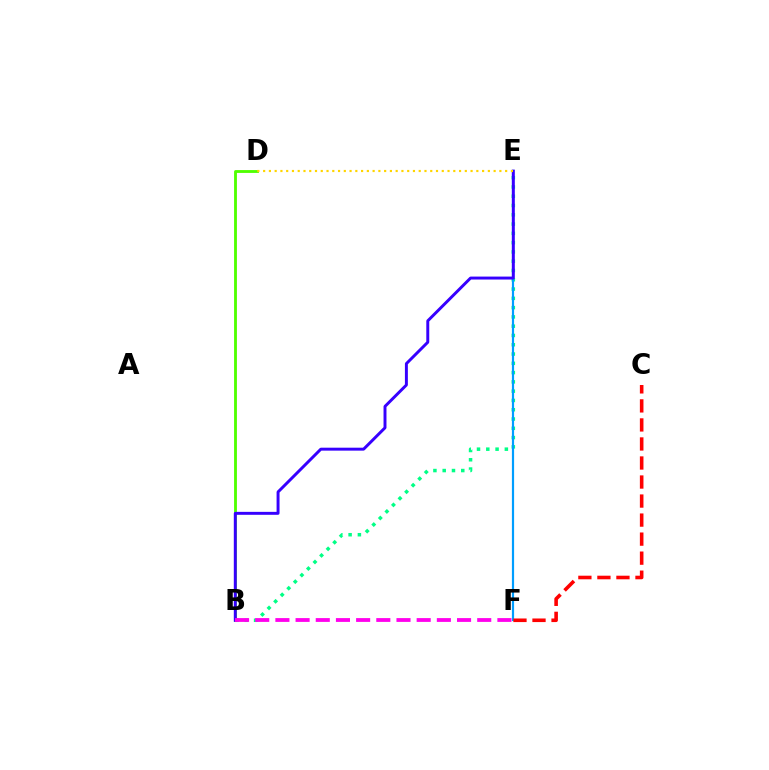{('B', 'E'): [{'color': '#00ff86', 'line_style': 'dotted', 'thickness': 2.52}, {'color': '#3700ff', 'line_style': 'solid', 'thickness': 2.12}], ('B', 'D'): [{'color': '#4fff00', 'line_style': 'solid', 'thickness': 2.05}], ('E', 'F'): [{'color': '#009eff', 'line_style': 'solid', 'thickness': 1.58}], ('C', 'F'): [{'color': '#ff0000', 'line_style': 'dashed', 'thickness': 2.59}], ('D', 'E'): [{'color': '#ffd500', 'line_style': 'dotted', 'thickness': 1.57}], ('B', 'F'): [{'color': '#ff00ed', 'line_style': 'dashed', 'thickness': 2.74}]}